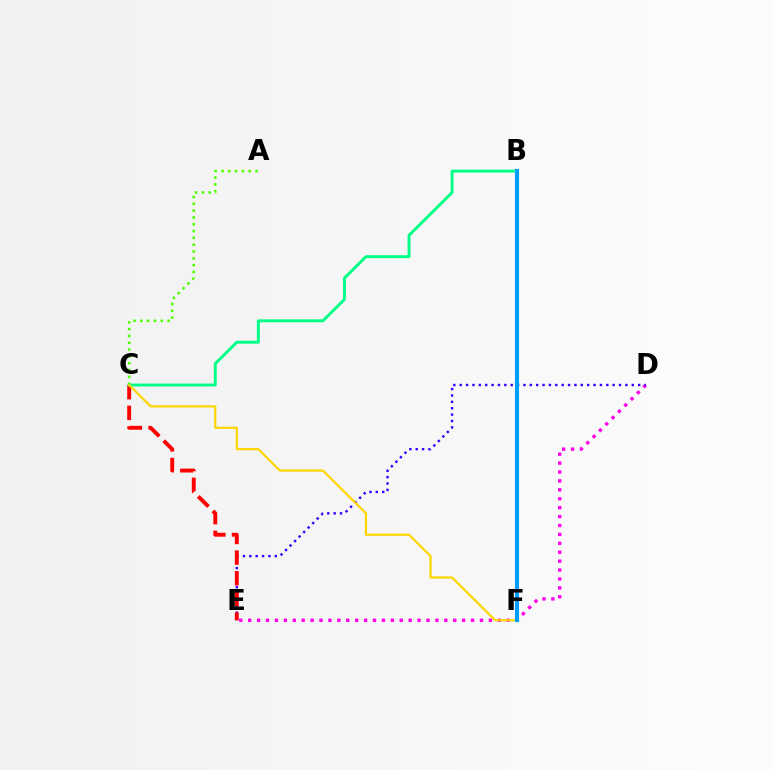{('D', 'E'): [{'color': '#ff00ed', 'line_style': 'dotted', 'thickness': 2.42}, {'color': '#3700ff', 'line_style': 'dotted', 'thickness': 1.73}], ('A', 'C'): [{'color': '#4fff00', 'line_style': 'dotted', 'thickness': 1.85}], ('C', 'E'): [{'color': '#ff0000', 'line_style': 'dashed', 'thickness': 2.81}], ('B', 'C'): [{'color': '#00ff86', 'line_style': 'solid', 'thickness': 2.11}], ('C', 'F'): [{'color': '#ffd500', 'line_style': 'solid', 'thickness': 1.57}], ('B', 'F'): [{'color': '#009eff', 'line_style': 'solid', 'thickness': 2.94}]}